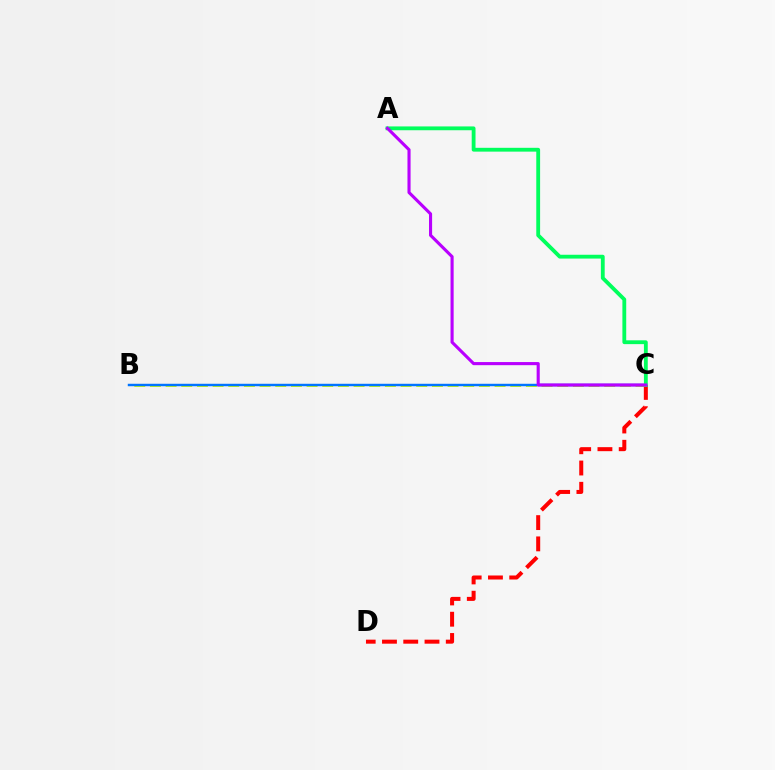{('C', 'D'): [{'color': '#ff0000', 'line_style': 'dashed', 'thickness': 2.89}], ('B', 'C'): [{'color': '#d1ff00', 'line_style': 'dashed', 'thickness': 2.13}, {'color': '#0074ff', 'line_style': 'solid', 'thickness': 1.76}], ('A', 'C'): [{'color': '#00ff5c', 'line_style': 'solid', 'thickness': 2.75}, {'color': '#b900ff', 'line_style': 'solid', 'thickness': 2.24}]}